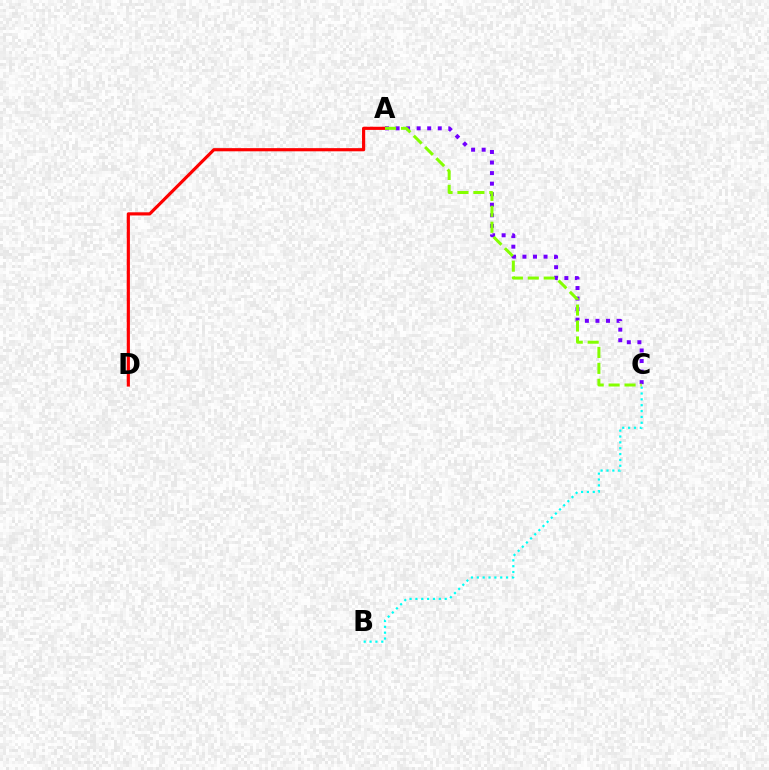{('A', 'C'): [{'color': '#7200ff', 'line_style': 'dotted', 'thickness': 2.87}, {'color': '#84ff00', 'line_style': 'dashed', 'thickness': 2.16}], ('A', 'D'): [{'color': '#ff0000', 'line_style': 'solid', 'thickness': 2.28}], ('B', 'C'): [{'color': '#00fff6', 'line_style': 'dotted', 'thickness': 1.59}]}